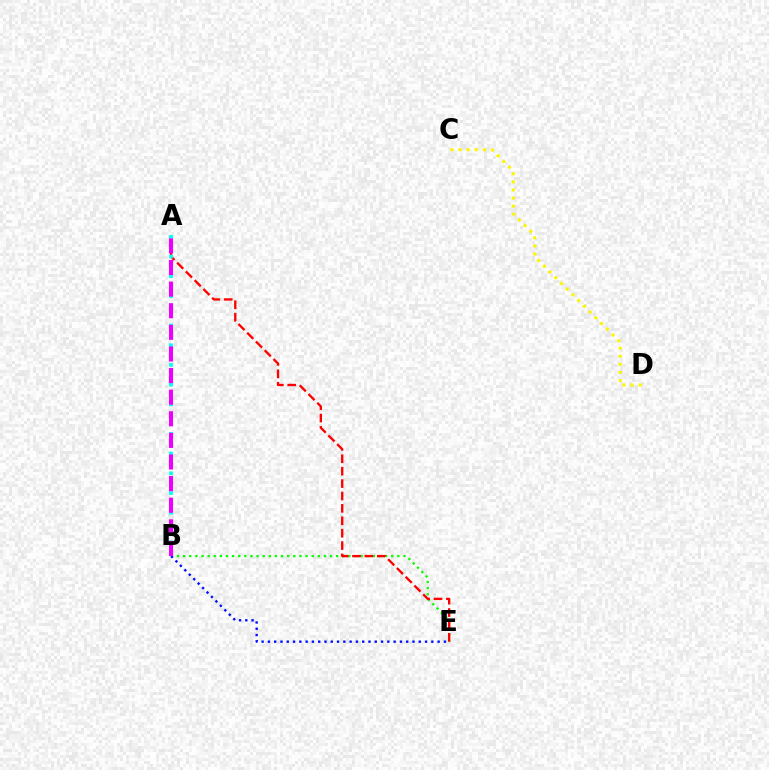{('B', 'E'): [{'color': '#08ff00', 'line_style': 'dotted', 'thickness': 1.66}, {'color': '#0010ff', 'line_style': 'dotted', 'thickness': 1.71}], ('A', 'E'): [{'color': '#ff0000', 'line_style': 'dashed', 'thickness': 1.68}], ('A', 'B'): [{'color': '#00fff6', 'line_style': 'dotted', 'thickness': 2.68}, {'color': '#ee00ff', 'line_style': 'dashed', 'thickness': 2.94}], ('C', 'D'): [{'color': '#fcf500', 'line_style': 'dotted', 'thickness': 2.2}]}